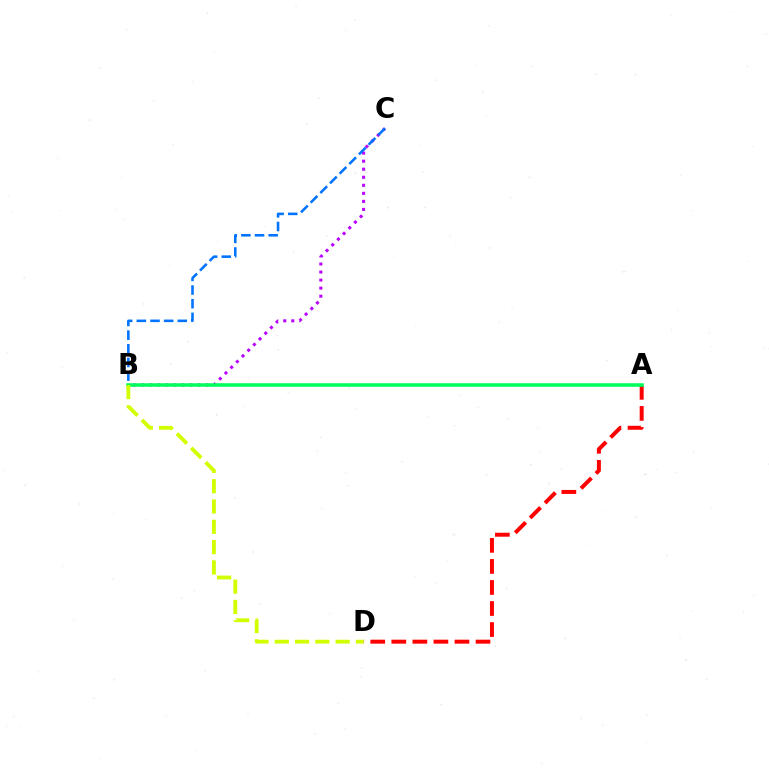{('A', 'D'): [{'color': '#ff0000', 'line_style': 'dashed', 'thickness': 2.86}], ('B', 'C'): [{'color': '#b900ff', 'line_style': 'dotted', 'thickness': 2.18}, {'color': '#0074ff', 'line_style': 'dashed', 'thickness': 1.86}], ('A', 'B'): [{'color': '#00ff5c', 'line_style': 'solid', 'thickness': 2.56}], ('B', 'D'): [{'color': '#d1ff00', 'line_style': 'dashed', 'thickness': 2.76}]}